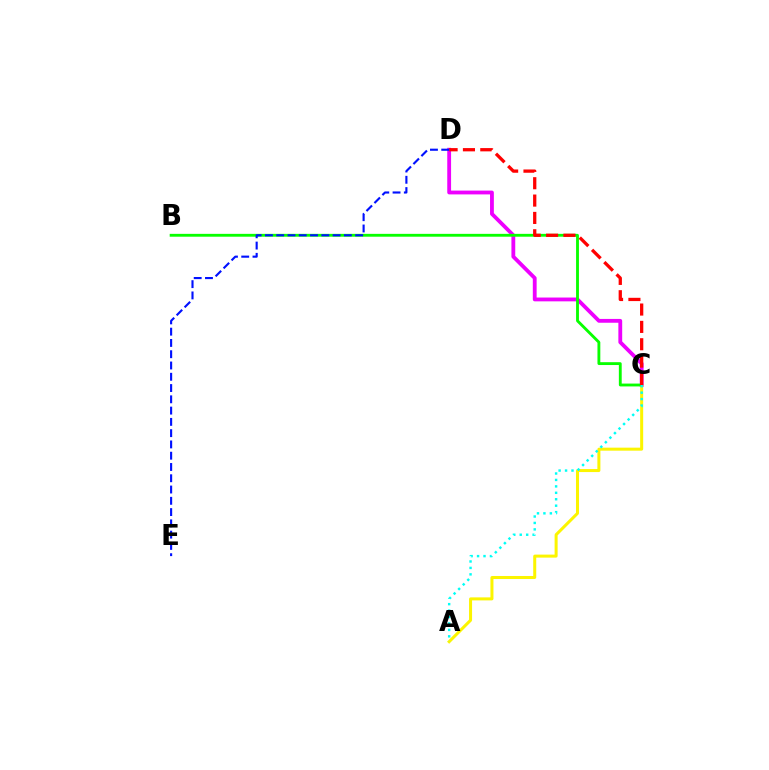{('C', 'D'): [{'color': '#ee00ff', 'line_style': 'solid', 'thickness': 2.75}, {'color': '#ff0000', 'line_style': 'dashed', 'thickness': 2.36}], ('A', 'C'): [{'color': '#fcf500', 'line_style': 'solid', 'thickness': 2.17}, {'color': '#00fff6', 'line_style': 'dotted', 'thickness': 1.75}], ('B', 'C'): [{'color': '#08ff00', 'line_style': 'solid', 'thickness': 2.05}], ('D', 'E'): [{'color': '#0010ff', 'line_style': 'dashed', 'thickness': 1.53}]}